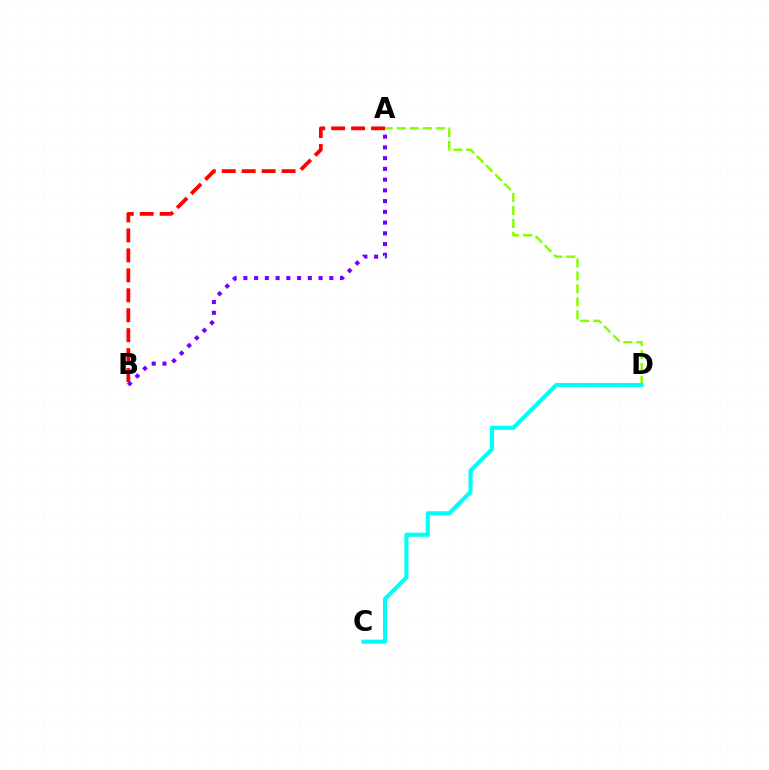{('A', 'B'): [{'color': '#ff0000', 'line_style': 'dashed', 'thickness': 2.71}, {'color': '#7200ff', 'line_style': 'dotted', 'thickness': 2.92}], ('A', 'D'): [{'color': '#84ff00', 'line_style': 'dashed', 'thickness': 1.77}], ('C', 'D'): [{'color': '#00fff6', 'line_style': 'solid', 'thickness': 2.96}]}